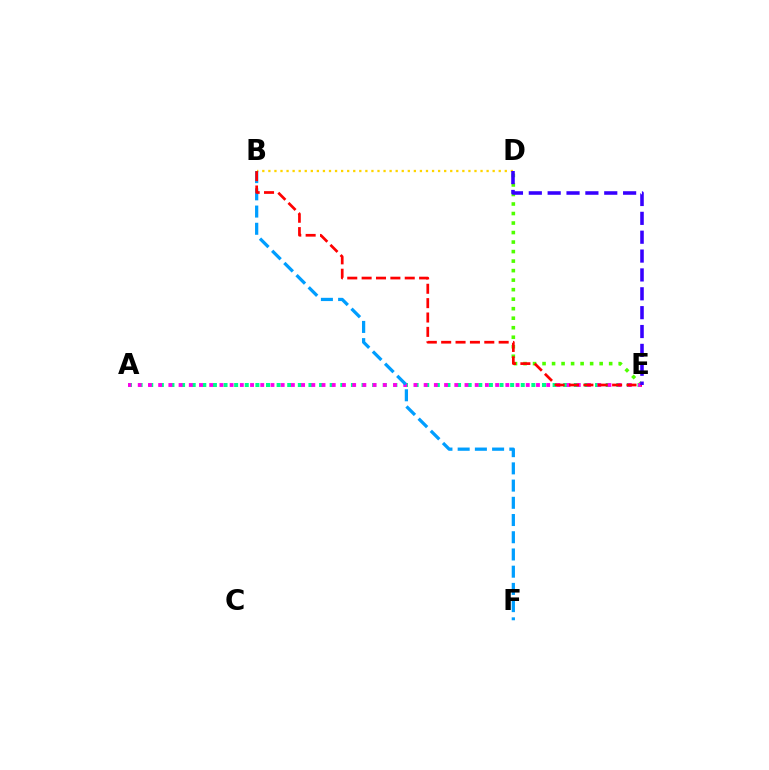{('B', 'D'): [{'color': '#ffd500', 'line_style': 'dotted', 'thickness': 1.65}], ('A', 'E'): [{'color': '#00ff86', 'line_style': 'dotted', 'thickness': 2.88}, {'color': '#ff00ed', 'line_style': 'dotted', 'thickness': 2.77}], ('D', 'E'): [{'color': '#4fff00', 'line_style': 'dotted', 'thickness': 2.59}, {'color': '#3700ff', 'line_style': 'dashed', 'thickness': 2.56}], ('B', 'F'): [{'color': '#009eff', 'line_style': 'dashed', 'thickness': 2.34}], ('B', 'E'): [{'color': '#ff0000', 'line_style': 'dashed', 'thickness': 1.95}]}